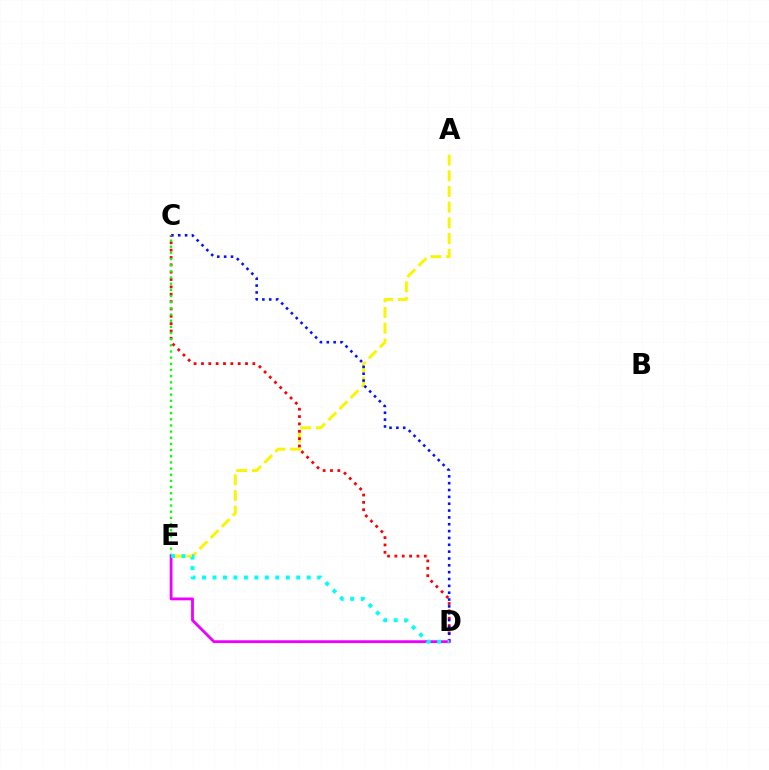{('A', 'E'): [{'color': '#fcf500', 'line_style': 'dashed', 'thickness': 2.13}], ('C', 'D'): [{'color': '#ff0000', 'line_style': 'dotted', 'thickness': 2.0}, {'color': '#0010ff', 'line_style': 'dotted', 'thickness': 1.86}], ('C', 'E'): [{'color': '#08ff00', 'line_style': 'dotted', 'thickness': 1.67}], ('D', 'E'): [{'color': '#ee00ff', 'line_style': 'solid', 'thickness': 2.02}, {'color': '#00fff6', 'line_style': 'dotted', 'thickness': 2.84}]}